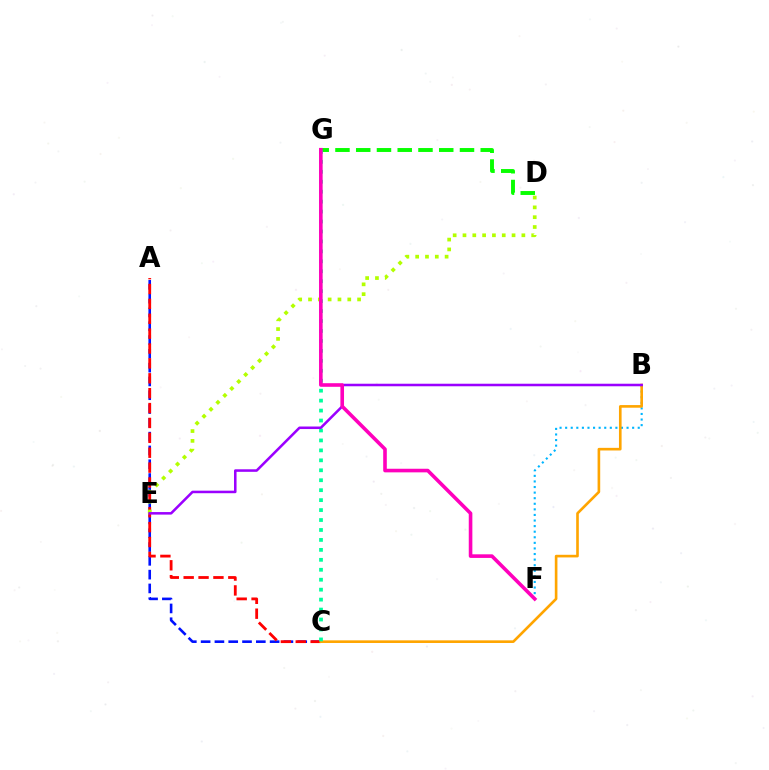{('A', 'C'): [{'color': '#0010ff', 'line_style': 'dashed', 'thickness': 1.87}, {'color': '#ff0000', 'line_style': 'dashed', 'thickness': 2.02}], ('B', 'F'): [{'color': '#00b5ff', 'line_style': 'dotted', 'thickness': 1.52}], ('D', 'G'): [{'color': '#08ff00', 'line_style': 'dashed', 'thickness': 2.82}], ('B', 'C'): [{'color': '#ffa500', 'line_style': 'solid', 'thickness': 1.9}], ('C', 'G'): [{'color': '#00ff9d', 'line_style': 'dotted', 'thickness': 2.7}], ('D', 'E'): [{'color': '#b3ff00', 'line_style': 'dotted', 'thickness': 2.67}], ('B', 'E'): [{'color': '#9b00ff', 'line_style': 'solid', 'thickness': 1.83}], ('F', 'G'): [{'color': '#ff00bd', 'line_style': 'solid', 'thickness': 2.59}]}